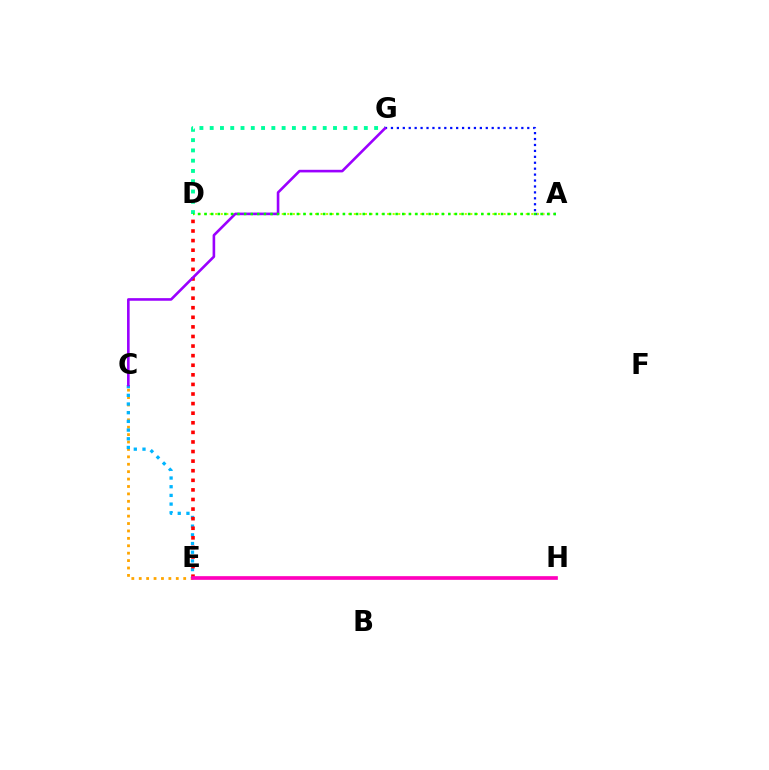{('A', 'G'): [{'color': '#0010ff', 'line_style': 'dotted', 'thickness': 1.61}], ('A', 'D'): [{'color': '#b3ff00', 'line_style': 'dotted', 'thickness': 1.51}, {'color': '#08ff00', 'line_style': 'dotted', 'thickness': 1.79}], ('C', 'E'): [{'color': '#ffa500', 'line_style': 'dotted', 'thickness': 2.01}, {'color': '#00b5ff', 'line_style': 'dotted', 'thickness': 2.36}], ('D', 'E'): [{'color': '#ff0000', 'line_style': 'dotted', 'thickness': 2.61}], ('D', 'G'): [{'color': '#00ff9d', 'line_style': 'dotted', 'thickness': 2.79}], ('C', 'G'): [{'color': '#9b00ff', 'line_style': 'solid', 'thickness': 1.88}], ('E', 'H'): [{'color': '#ff00bd', 'line_style': 'solid', 'thickness': 2.65}]}